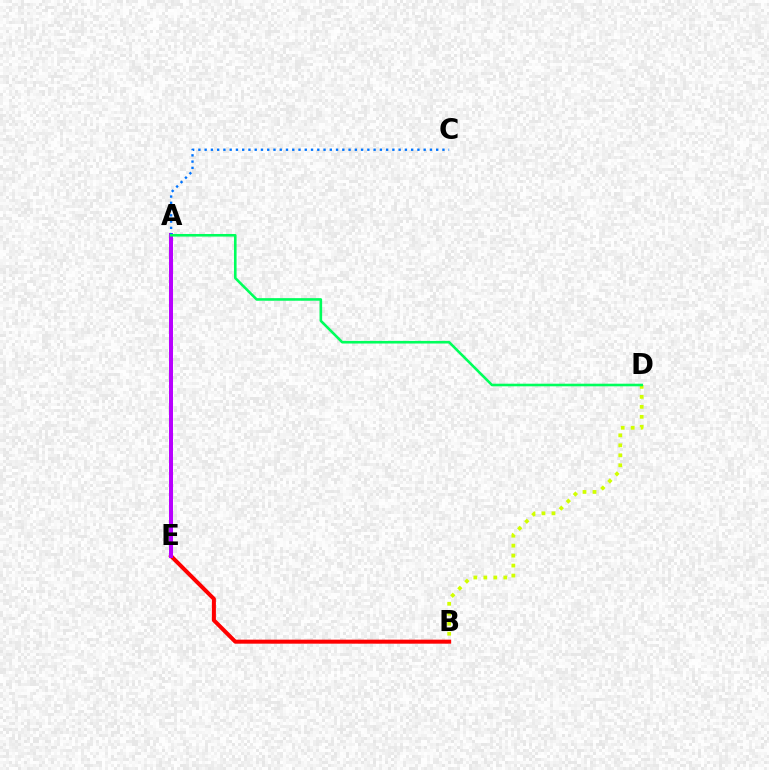{('B', 'E'): [{'color': '#ff0000', 'line_style': 'solid', 'thickness': 2.89}], ('A', 'E'): [{'color': '#b900ff', 'line_style': 'solid', 'thickness': 2.88}], ('A', 'C'): [{'color': '#0074ff', 'line_style': 'dotted', 'thickness': 1.7}], ('B', 'D'): [{'color': '#d1ff00', 'line_style': 'dotted', 'thickness': 2.71}], ('A', 'D'): [{'color': '#00ff5c', 'line_style': 'solid', 'thickness': 1.88}]}